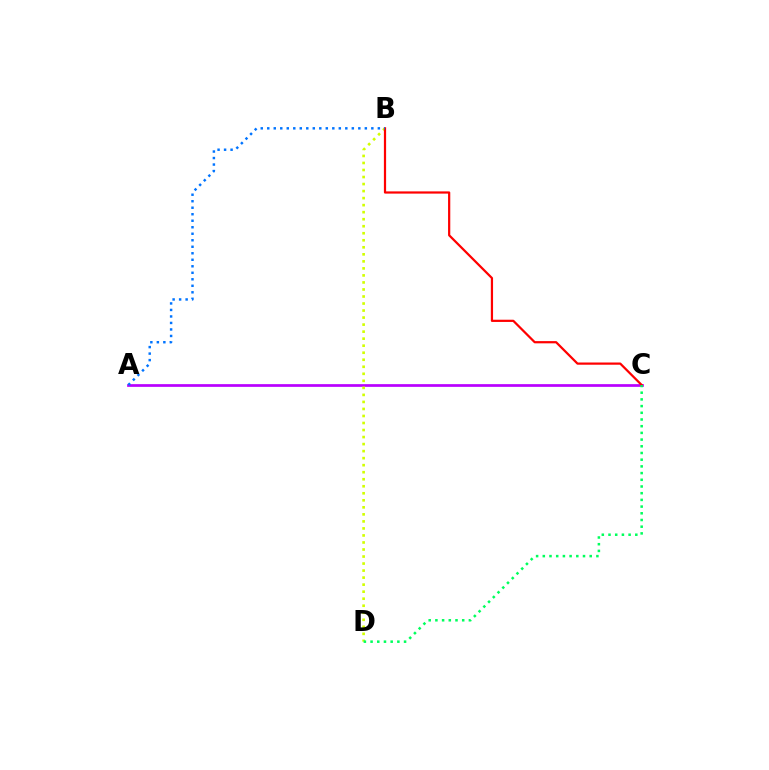{('A', 'C'): [{'color': '#b900ff', 'line_style': 'solid', 'thickness': 1.96}], ('B', 'D'): [{'color': '#d1ff00', 'line_style': 'dotted', 'thickness': 1.91}], ('B', 'C'): [{'color': '#ff0000', 'line_style': 'solid', 'thickness': 1.6}], ('A', 'B'): [{'color': '#0074ff', 'line_style': 'dotted', 'thickness': 1.77}], ('C', 'D'): [{'color': '#00ff5c', 'line_style': 'dotted', 'thickness': 1.82}]}